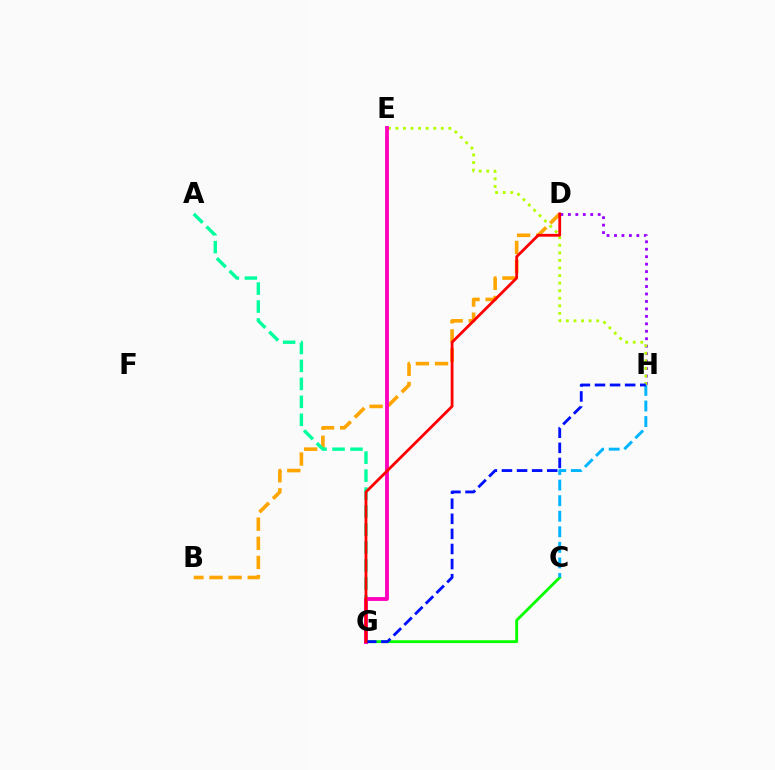{('D', 'H'): [{'color': '#9b00ff', 'line_style': 'dotted', 'thickness': 2.03}], ('B', 'D'): [{'color': '#ffa500', 'line_style': 'dashed', 'thickness': 2.6}], ('A', 'G'): [{'color': '#00ff9d', 'line_style': 'dashed', 'thickness': 2.44}], ('E', 'H'): [{'color': '#b3ff00', 'line_style': 'dotted', 'thickness': 2.06}], ('C', 'G'): [{'color': '#08ff00', 'line_style': 'solid', 'thickness': 2.06}], ('C', 'H'): [{'color': '#00b5ff', 'line_style': 'dashed', 'thickness': 2.11}], ('E', 'G'): [{'color': '#ff00bd', 'line_style': 'solid', 'thickness': 2.77}], ('G', 'H'): [{'color': '#0010ff', 'line_style': 'dashed', 'thickness': 2.05}], ('D', 'G'): [{'color': '#ff0000', 'line_style': 'solid', 'thickness': 2.01}]}